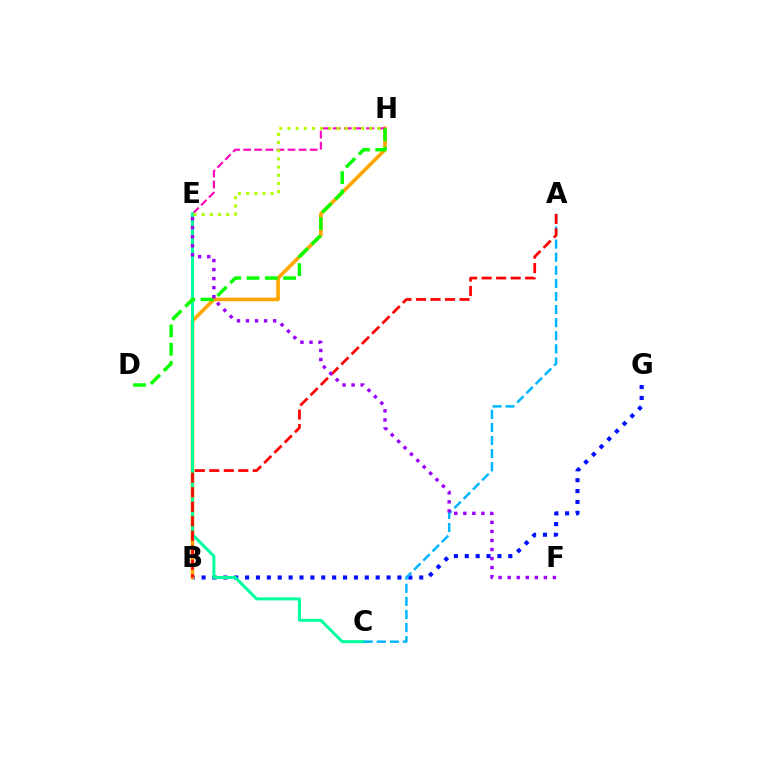{('B', 'G'): [{'color': '#0010ff', 'line_style': 'dotted', 'thickness': 2.96}], ('B', 'H'): [{'color': '#ffa500', 'line_style': 'solid', 'thickness': 2.6}], ('E', 'H'): [{'color': '#ff00bd', 'line_style': 'dashed', 'thickness': 1.51}, {'color': '#b3ff00', 'line_style': 'dotted', 'thickness': 2.22}], ('C', 'E'): [{'color': '#00ff9d', 'line_style': 'solid', 'thickness': 2.16}], ('A', 'C'): [{'color': '#00b5ff', 'line_style': 'dashed', 'thickness': 1.78}], ('D', 'H'): [{'color': '#08ff00', 'line_style': 'dashed', 'thickness': 2.48}], ('A', 'B'): [{'color': '#ff0000', 'line_style': 'dashed', 'thickness': 1.97}], ('E', 'F'): [{'color': '#9b00ff', 'line_style': 'dotted', 'thickness': 2.46}]}